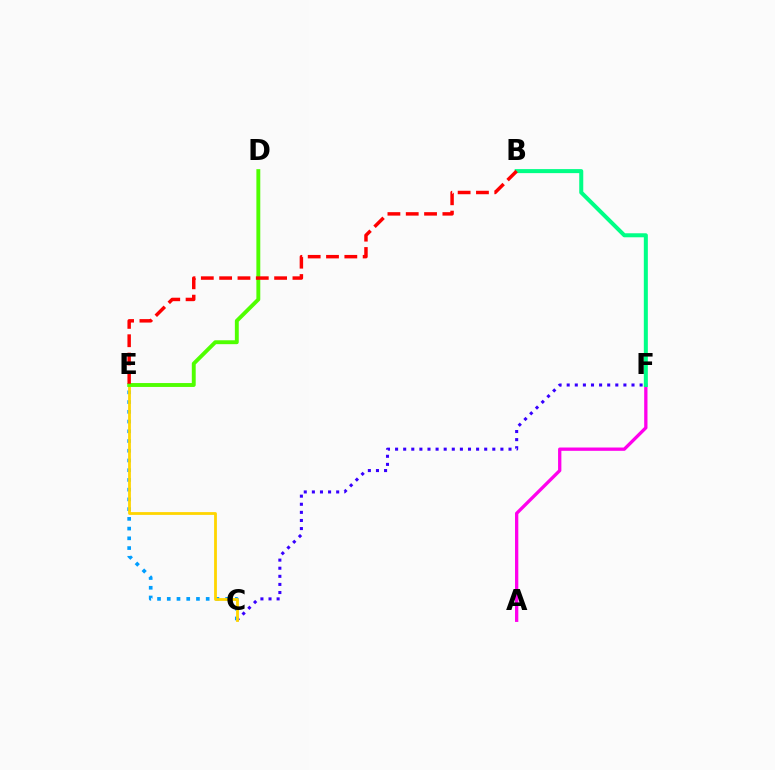{('C', 'F'): [{'color': '#3700ff', 'line_style': 'dotted', 'thickness': 2.2}], ('A', 'F'): [{'color': '#ff00ed', 'line_style': 'solid', 'thickness': 2.38}], ('C', 'E'): [{'color': '#009eff', 'line_style': 'dotted', 'thickness': 2.64}, {'color': '#ffd500', 'line_style': 'solid', 'thickness': 2.01}], ('D', 'E'): [{'color': '#4fff00', 'line_style': 'solid', 'thickness': 2.8}], ('B', 'F'): [{'color': '#00ff86', 'line_style': 'solid', 'thickness': 2.89}], ('B', 'E'): [{'color': '#ff0000', 'line_style': 'dashed', 'thickness': 2.49}]}